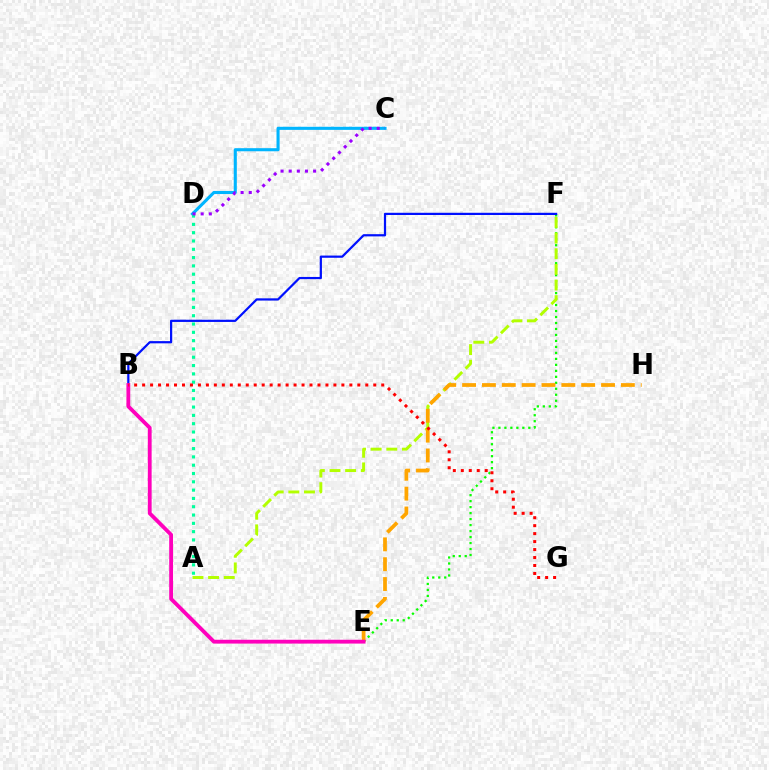{('E', 'F'): [{'color': '#08ff00', 'line_style': 'dotted', 'thickness': 1.62}], ('A', 'F'): [{'color': '#b3ff00', 'line_style': 'dashed', 'thickness': 2.12}], ('E', 'H'): [{'color': '#ffa500', 'line_style': 'dashed', 'thickness': 2.7}], ('C', 'D'): [{'color': '#00b5ff', 'line_style': 'solid', 'thickness': 2.22}, {'color': '#9b00ff', 'line_style': 'dotted', 'thickness': 2.21}], ('A', 'D'): [{'color': '#00ff9d', 'line_style': 'dotted', 'thickness': 2.26}], ('B', 'F'): [{'color': '#0010ff', 'line_style': 'solid', 'thickness': 1.6}], ('B', 'E'): [{'color': '#ff00bd', 'line_style': 'solid', 'thickness': 2.75}], ('B', 'G'): [{'color': '#ff0000', 'line_style': 'dotted', 'thickness': 2.17}]}